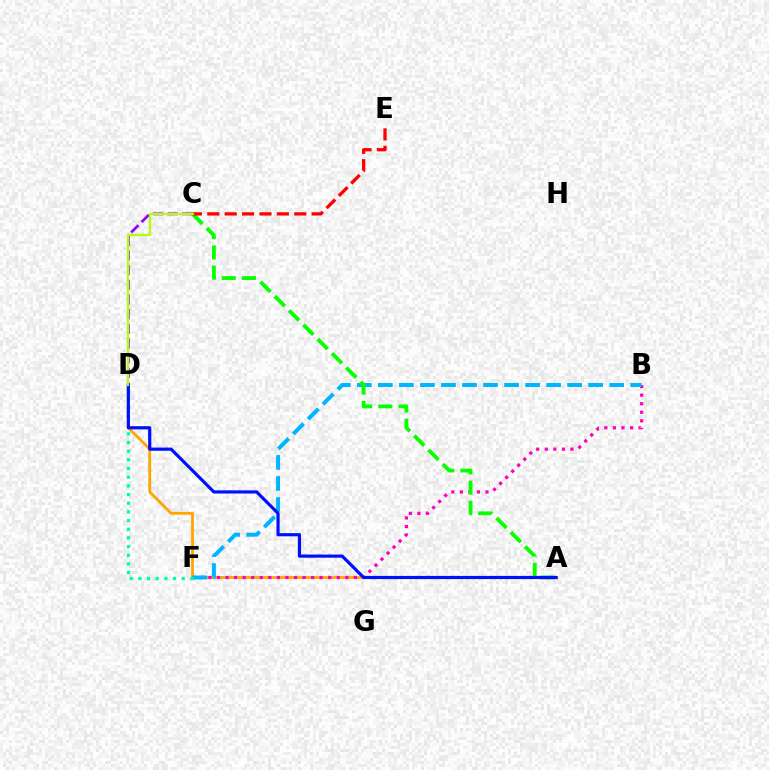{('A', 'D'): [{'color': '#ffa500', 'line_style': 'solid', 'thickness': 2.0}, {'color': '#0010ff', 'line_style': 'solid', 'thickness': 2.29}], ('B', 'F'): [{'color': '#ff00bd', 'line_style': 'dotted', 'thickness': 2.32}, {'color': '#00b5ff', 'line_style': 'dashed', 'thickness': 2.86}], ('C', 'D'): [{'color': '#9b00ff', 'line_style': 'dashed', 'thickness': 1.99}, {'color': '#b3ff00', 'line_style': 'solid', 'thickness': 1.57}], ('D', 'F'): [{'color': '#00ff9d', 'line_style': 'dotted', 'thickness': 2.35}], ('A', 'C'): [{'color': '#08ff00', 'line_style': 'dashed', 'thickness': 2.74}], ('C', 'E'): [{'color': '#ff0000', 'line_style': 'dashed', 'thickness': 2.36}]}